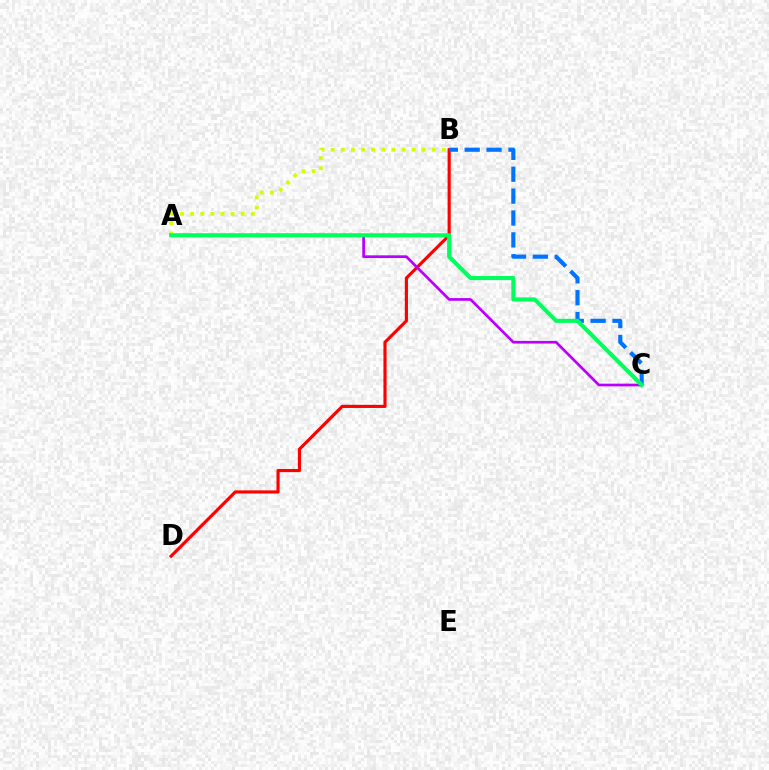{('B', 'D'): [{'color': '#ff0000', 'line_style': 'solid', 'thickness': 2.26}], ('A', 'C'): [{'color': '#b900ff', 'line_style': 'solid', 'thickness': 1.94}, {'color': '#00ff5c', 'line_style': 'solid', 'thickness': 2.93}], ('B', 'C'): [{'color': '#0074ff', 'line_style': 'dashed', 'thickness': 2.97}], ('A', 'B'): [{'color': '#d1ff00', 'line_style': 'dotted', 'thickness': 2.75}]}